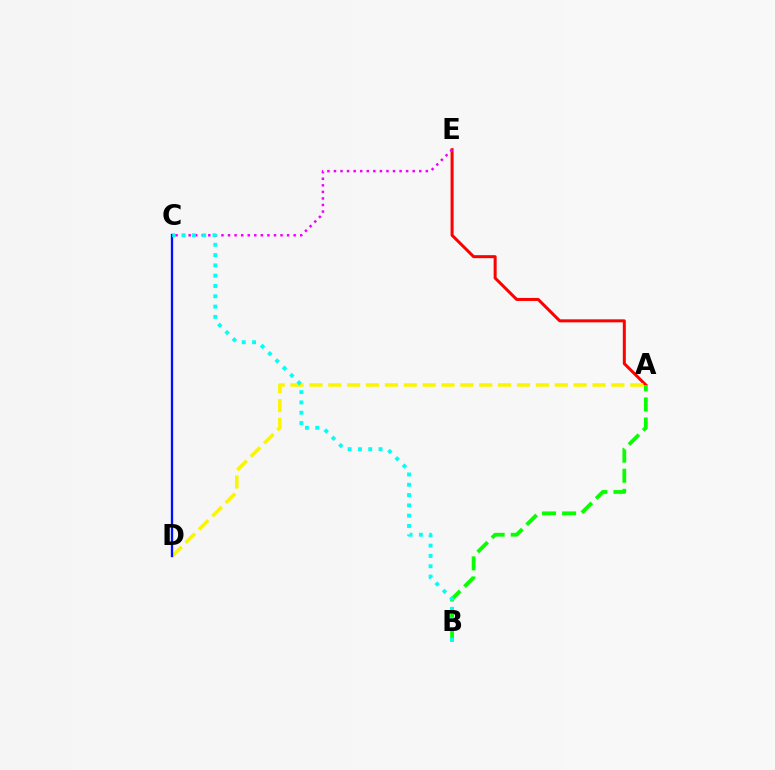{('A', 'E'): [{'color': '#ff0000', 'line_style': 'solid', 'thickness': 2.17}], ('A', 'D'): [{'color': '#fcf500', 'line_style': 'dashed', 'thickness': 2.56}], ('C', 'E'): [{'color': '#ee00ff', 'line_style': 'dotted', 'thickness': 1.78}], ('A', 'B'): [{'color': '#08ff00', 'line_style': 'dashed', 'thickness': 2.73}], ('C', 'D'): [{'color': '#0010ff', 'line_style': 'solid', 'thickness': 1.68}], ('B', 'C'): [{'color': '#00fff6', 'line_style': 'dotted', 'thickness': 2.8}]}